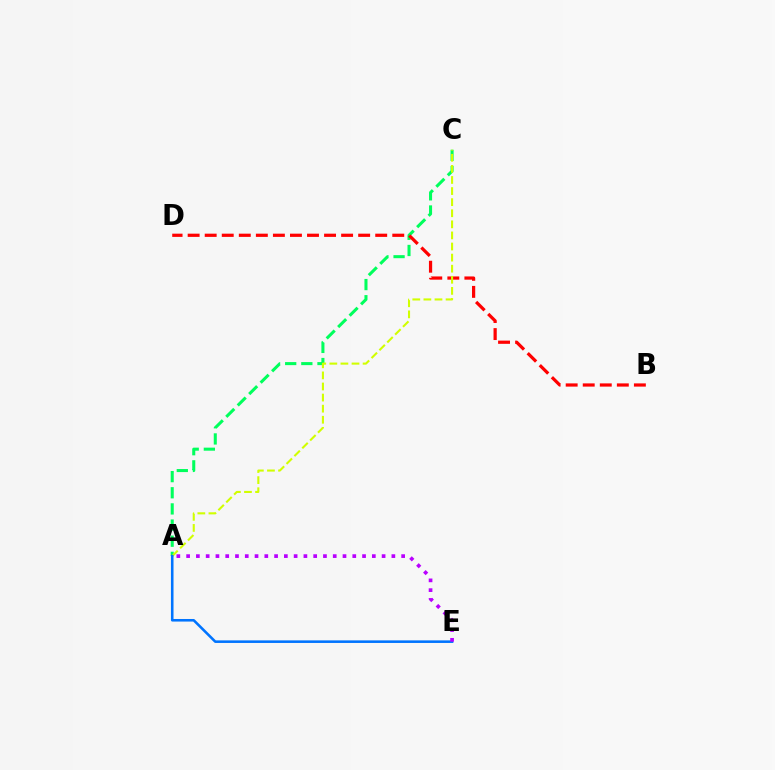{('A', 'C'): [{'color': '#00ff5c', 'line_style': 'dashed', 'thickness': 2.19}, {'color': '#d1ff00', 'line_style': 'dashed', 'thickness': 1.51}], ('B', 'D'): [{'color': '#ff0000', 'line_style': 'dashed', 'thickness': 2.32}], ('A', 'E'): [{'color': '#0074ff', 'line_style': 'solid', 'thickness': 1.85}, {'color': '#b900ff', 'line_style': 'dotted', 'thickness': 2.66}]}